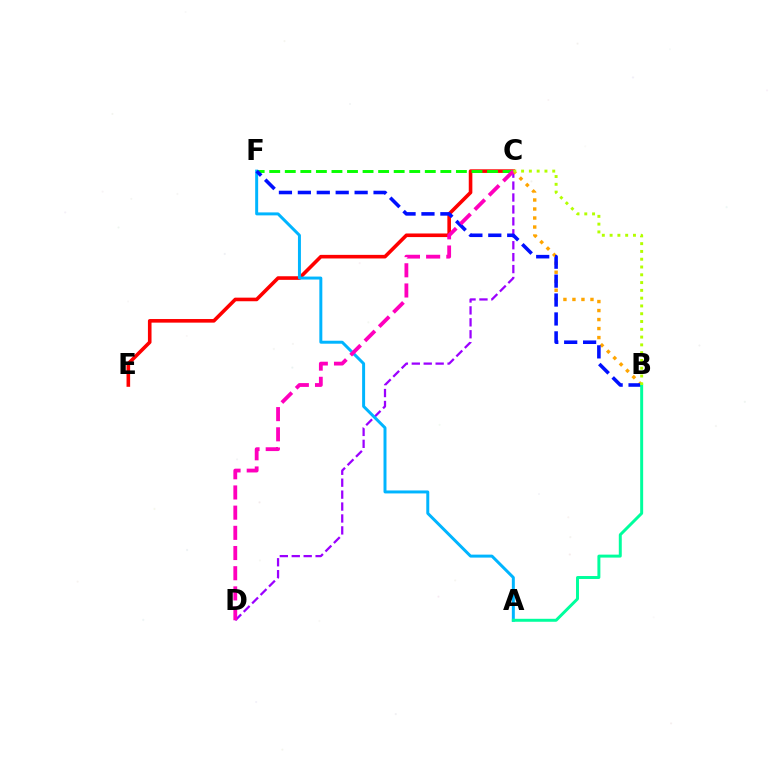{('C', 'E'): [{'color': '#ff0000', 'line_style': 'solid', 'thickness': 2.59}], ('C', 'F'): [{'color': '#08ff00', 'line_style': 'dashed', 'thickness': 2.11}], ('C', 'D'): [{'color': '#9b00ff', 'line_style': 'dashed', 'thickness': 1.62}, {'color': '#ff00bd', 'line_style': 'dashed', 'thickness': 2.74}], ('B', 'C'): [{'color': '#ffa500', 'line_style': 'dotted', 'thickness': 2.45}, {'color': '#b3ff00', 'line_style': 'dotted', 'thickness': 2.12}], ('A', 'F'): [{'color': '#00b5ff', 'line_style': 'solid', 'thickness': 2.14}], ('B', 'F'): [{'color': '#0010ff', 'line_style': 'dashed', 'thickness': 2.57}], ('A', 'B'): [{'color': '#00ff9d', 'line_style': 'solid', 'thickness': 2.13}]}